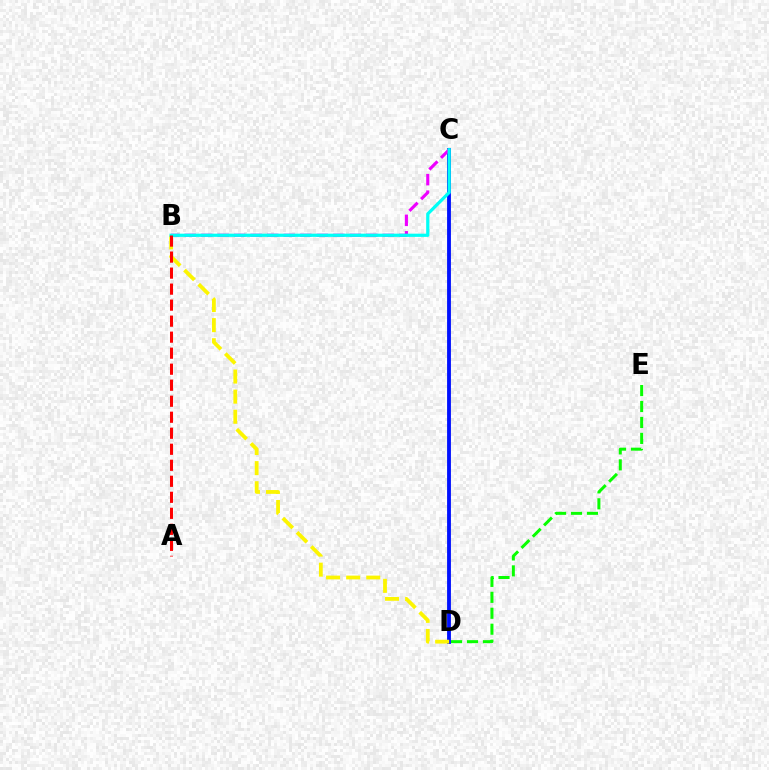{('C', 'D'): [{'color': '#0010ff', 'line_style': 'solid', 'thickness': 2.76}], ('B', 'D'): [{'color': '#fcf500', 'line_style': 'dashed', 'thickness': 2.73}], ('B', 'C'): [{'color': '#ee00ff', 'line_style': 'dashed', 'thickness': 2.24}, {'color': '#00fff6', 'line_style': 'solid', 'thickness': 2.31}], ('D', 'E'): [{'color': '#08ff00', 'line_style': 'dashed', 'thickness': 2.17}], ('A', 'B'): [{'color': '#ff0000', 'line_style': 'dashed', 'thickness': 2.18}]}